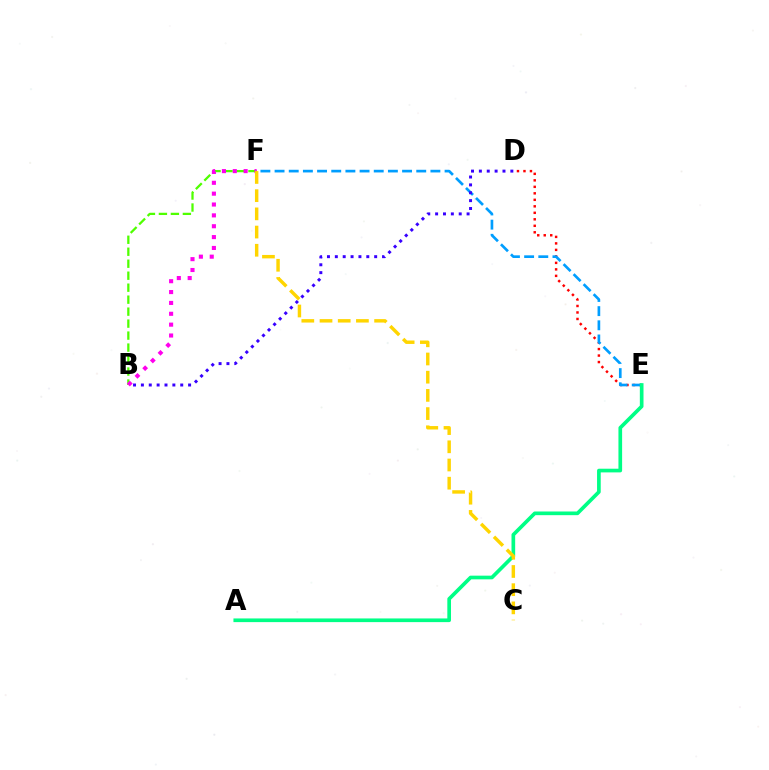{('D', 'E'): [{'color': '#ff0000', 'line_style': 'dotted', 'thickness': 1.76}], ('E', 'F'): [{'color': '#009eff', 'line_style': 'dashed', 'thickness': 1.92}], ('A', 'E'): [{'color': '#00ff86', 'line_style': 'solid', 'thickness': 2.65}], ('B', 'F'): [{'color': '#4fff00', 'line_style': 'dashed', 'thickness': 1.63}, {'color': '#ff00ed', 'line_style': 'dotted', 'thickness': 2.95}], ('B', 'D'): [{'color': '#3700ff', 'line_style': 'dotted', 'thickness': 2.14}], ('C', 'F'): [{'color': '#ffd500', 'line_style': 'dashed', 'thickness': 2.47}]}